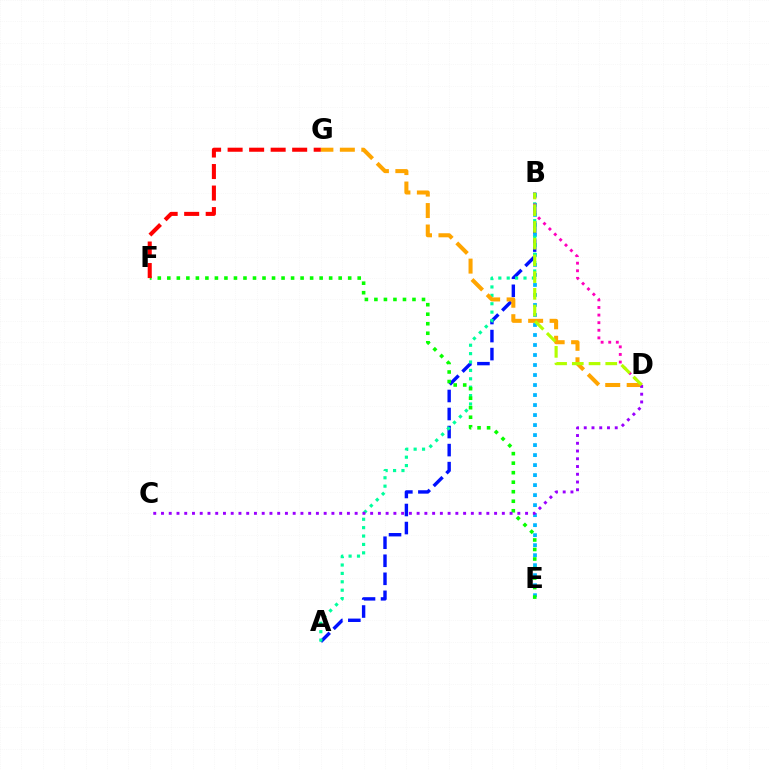{('A', 'B'): [{'color': '#0010ff', 'line_style': 'dashed', 'thickness': 2.45}, {'color': '#00ff9d', 'line_style': 'dotted', 'thickness': 2.28}], ('B', 'E'): [{'color': '#00b5ff', 'line_style': 'dotted', 'thickness': 2.72}], ('D', 'G'): [{'color': '#ffa500', 'line_style': 'dashed', 'thickness': 2.91}], ('E', 'F'): [{'color': '#08ff00', 'line_style': 'dotted', 'thickness': 2.59}], ('C', 'D'): [{'color': '#9b00ff', 'line_style': 'dotted', 'thickness': 2.1}], ('F', 'G'): [{'color': '#ff0000', 'line_style': 'dashed', 'thickness': 2.92}], ('B', 'D'): [{'color': '#ff00bd', 'line_style': 'dotted', 'thickness': 2.06}, {'color': '#b3ff00', 'line_style': 'dashed', 'thickness': 2.27}]}